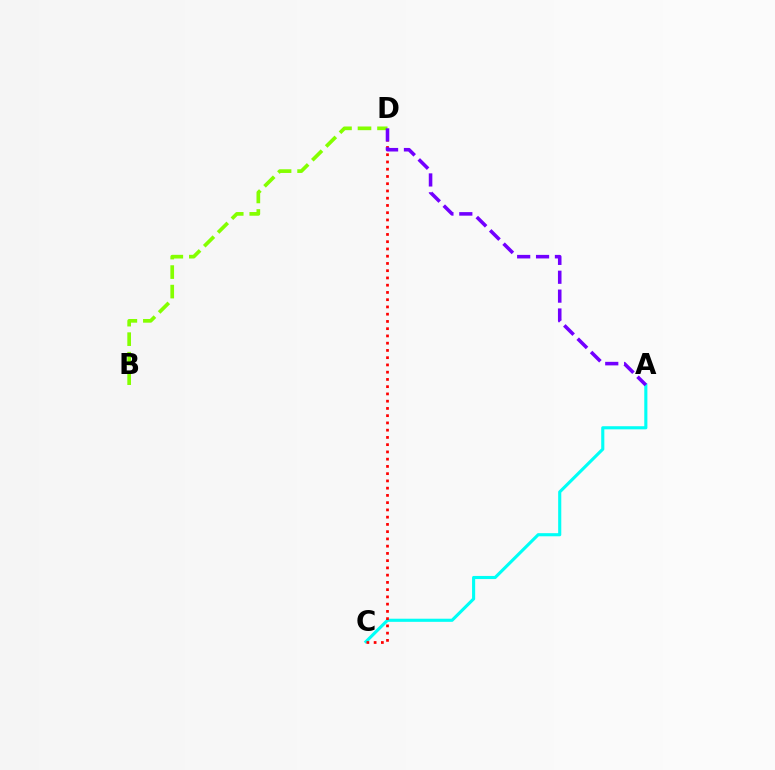{('A', 'C'): [{'color': '#00fff6', 'line_style': 'solid', 'thickness': 2.24}], ('B', 'D'): [{'color': '#84ff00', 'line_style': 'dashed', 'thickness': 2.65}], ('C', 'D'): [{'color': '#ff0000', 'line_style': 'dotted', 'thickness': 1.97}], ('A', 'D'): [{'color': '#7200ff', 'line_style': 'dashed', 'thickness': 2.56}]}